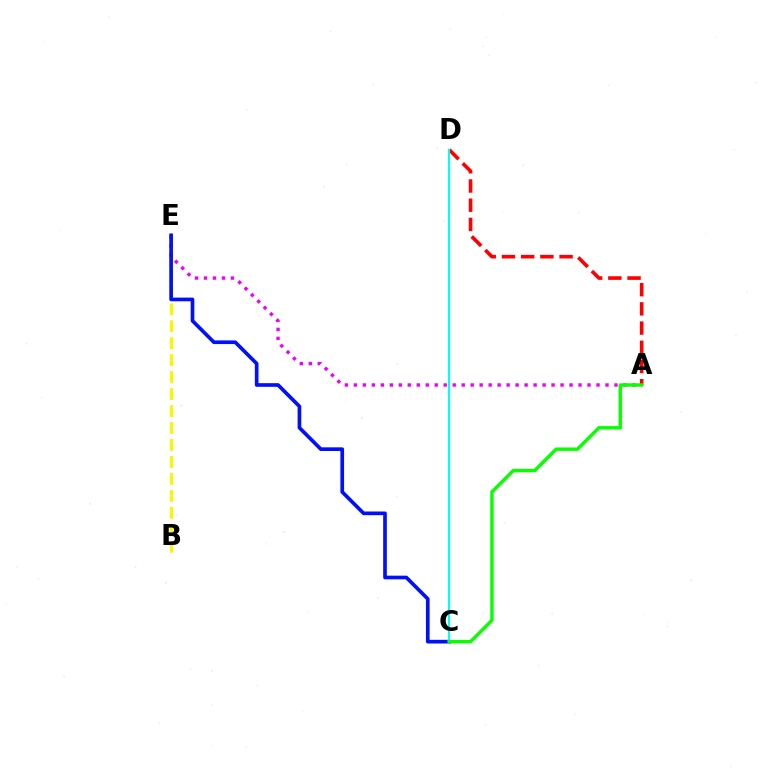{('B', 'E'): [{'color': '#fcf500', 'line_style': 'dashed', 'thickness': 2.3}], ('A', 'D'): [{'color': '#ff0000', 'line_style': 'dashed', 'thickness': 2.61}], ('A', 'E'): [{'color': '#ee00ff', 'line_style': 'dotted', 'thickness': 2.44}], ('C', 'E'): [{'color': '#0010ff', 'line_style': 'solid', 'thickness': 2.64}], ('C', 'D'): [{'color': '#00fff6', 'line_style': 'solid', 'thickness': 1.52}], ('A', 'C'): [{'color': '#08ff00', 'line_style': 'solid', 'thickness': 2.45}]}